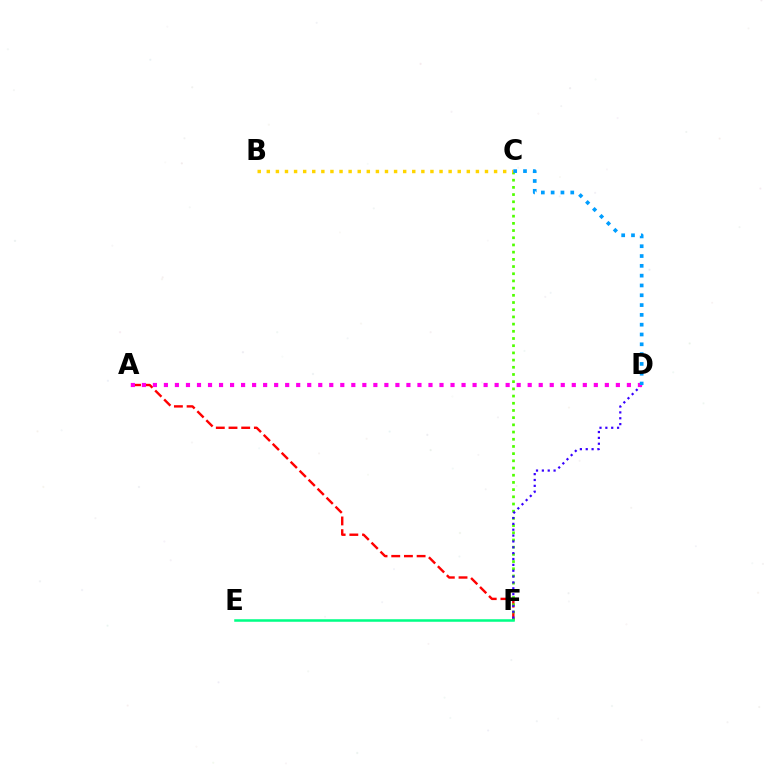{('A', 'F'): [{'color': '#ff0000', 'line_style': 'dashed', 'thickness': 1.72}], ('C', 'F'): [{'color': '#4fff00', 'line_style': 'dotted', 'thickness': 1.96}], ('D', 'F'): [{'color': '#3700ff', 'line_style': 'dotted', 'thickness': 1.59}], ('B', 'C'): [{'color': '#ffd500', 'line_style': 'dotted', 'thickness': 2.47}], ('A', 'D'): [{'color': '#ff00ed', 'line_style': 'dotted', 'thickness': 2.99}], ('E', 'F'): [{'color': '#00ff86', 'line_style': 'solid', 'thickness': 1.82}], ('C', 'D'): [{'color': '#009eff', 'line_style': 'dotted', 'thickness': 2.66}]}